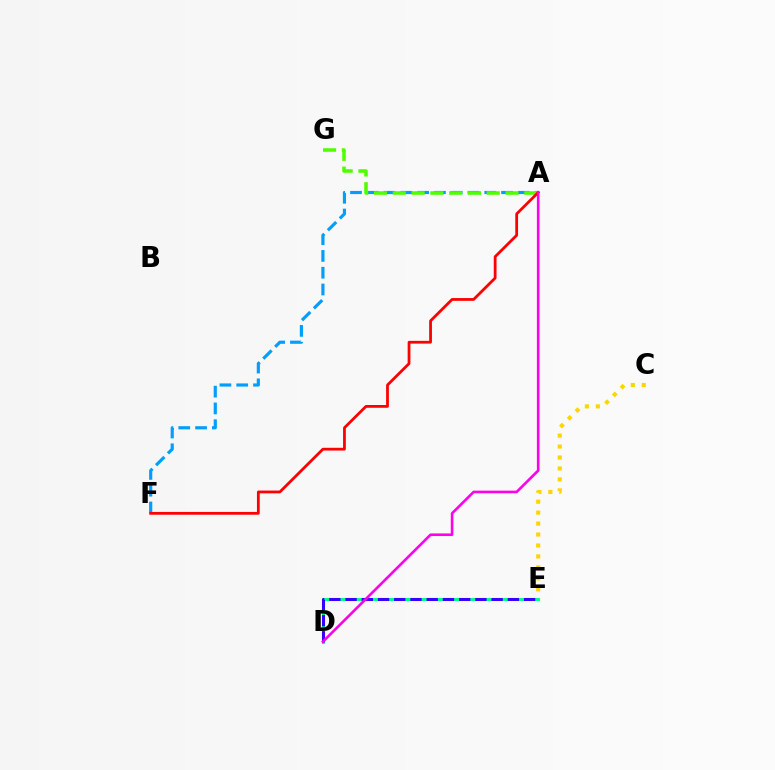{('A', 'F'): [{'color': '#009eff', 'line_style': 'dashed', 'thickness': 2.28}, {'color': '#ff0000', 'line_style': 'solid', 'thickness': 2.0}], ('C', 'E'): [{'color': '#ffd500', 'line_style': 'dotted', 'thickness': 2.98}], ('A', 'G'): [{'color': '#4fff00', 'line_style': 'dashed', 'thickness': 2.55}], ('D', 'E'): [{'color': '#00ff86', 'line_style': 'solid', 'thickness': 2.12}, {'color': '#3700ff', 'line_style': 'dashed', 'thickness': 2.2}], ('A', 'D'): [{'color': '#ff00ed', 'line_style': 'solid', 'thickness': 1.88}]}